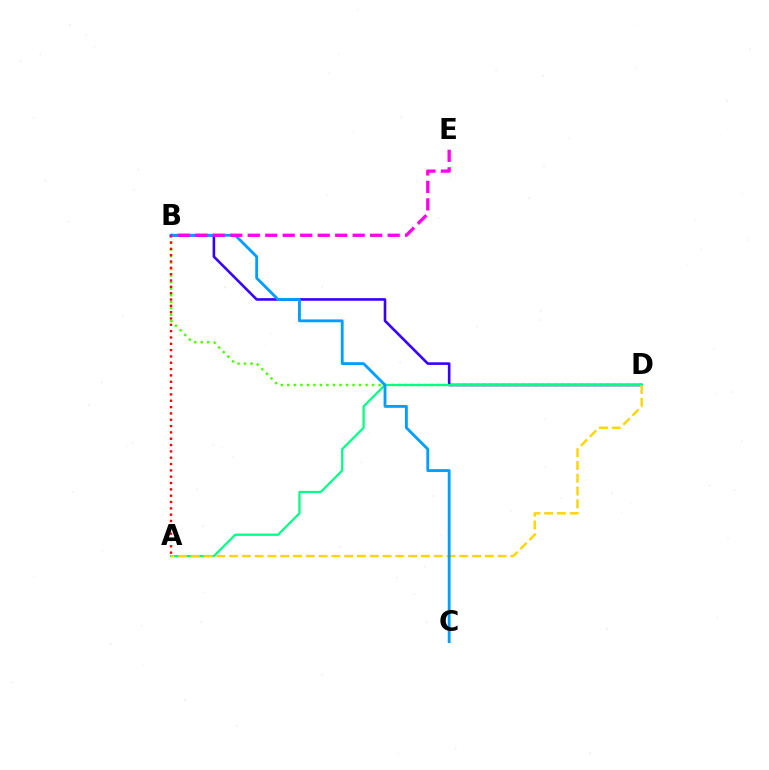{('B', 'D'): [{'color': '#4fff00', 'line_style': 'dotted', 'thickness': 1.77}, {'color': '#3700ff', 'line_style': 'solid', 'thickness': 1.87}], ('A', 'D'): [{'color': '#00ff86', 'line_style': 'solid', 'thickness': 1.62}, {'color': '#ffd500', 'line_style': 'dashed', 'thickness': 1.74}], ('B', 'C'): [{'color': '#009eff', 'line_style': 'solid', 'thickness': 2.04}], ('A', 'B'): [{'color': '#ff0000', 'line_style': 'dotted', 'thickness': 1.72}], ('B', 'E'): [{'color': '#ff00ed', 'line_style': 'dashed', 'thickness': 2.38}]}